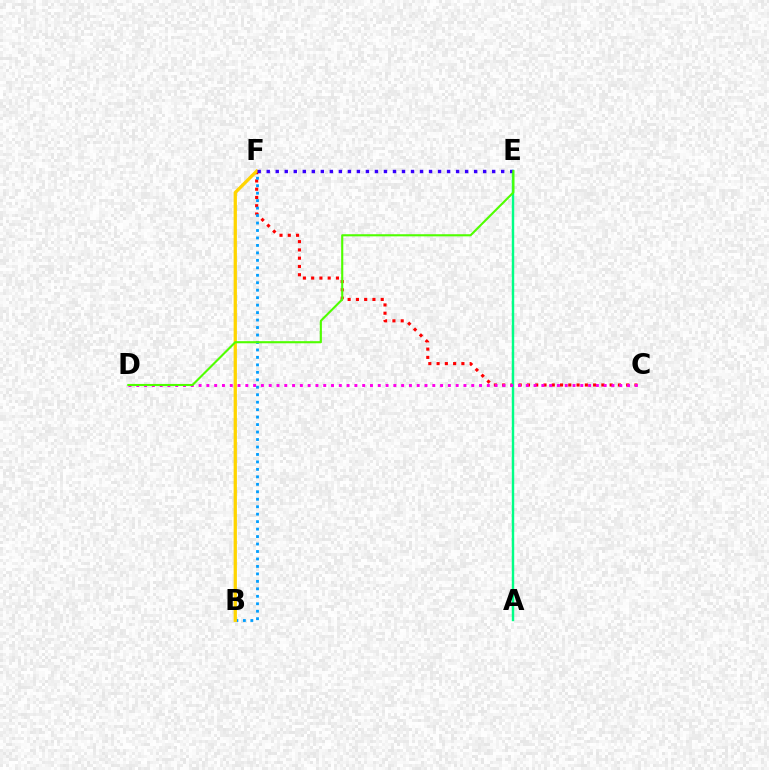{('C', 'F'): [{'color': '#ff0000', 'line_style': 'dotted', 'thickness': 2.25}], ('A', 'E'): [{'color': '#00ff86', 'line_style': 'solid', 'thickness': 1.74}], ('C', 'D'): [{'color': '#ff00ed', 'line_style': 'dotted', 'thickness': 2.12}], ('B', 'F'): [{'color': '#009eff', 'line_style': 'dotted', 'thickness': 2.03}, {'color': '#ffd500', 'line_style': 'solid', 'thickness': 2.36}], ('E', 'F'): [{'color': '#3700ff', 'line_style': 'dotted', 'thickness': 2.45}], ('D', 'E'): [{'color': '#4fff00', 'line_style': 'solid', 'thickness': 1.52}]}